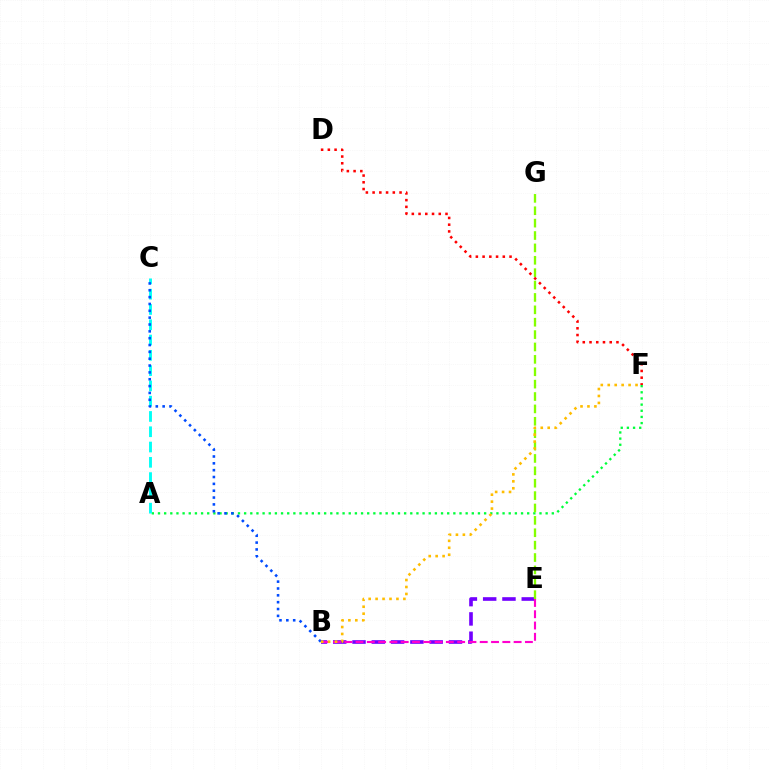{('D', 'F'): [{'color': '#ff0000', 'line_style': 'dotted', 'thickness': 1.83}], ('A', 'F'): [{'color': '#00ff39', 'line_style': 'dotted', 'thickness': 1.67}], ('A', 'C'): [{'color': '#00fff6', 'line_style': 'dashed', 'thickness': 2.08}], ('B', 'E'): [{'color': '#7200ff', 'line_style': 'dashed', 'thickness': 2.62}, {'color': '#ff00cf', 'line_style': 'dashed', 'thickness': 1.53}], ('B', 'C'): [{'color': '#004bff', 'line_style': 'dotted', 'thickness': 1.86}], ('E', 'G'): [{'color': '#84ff00', 'line_style': 'dashed', 'thickness': 1.68}], ('B', 'F'): [{'color': '#ffbd00', 'line_style': 'dotted', 'thickness': 1.89}]}